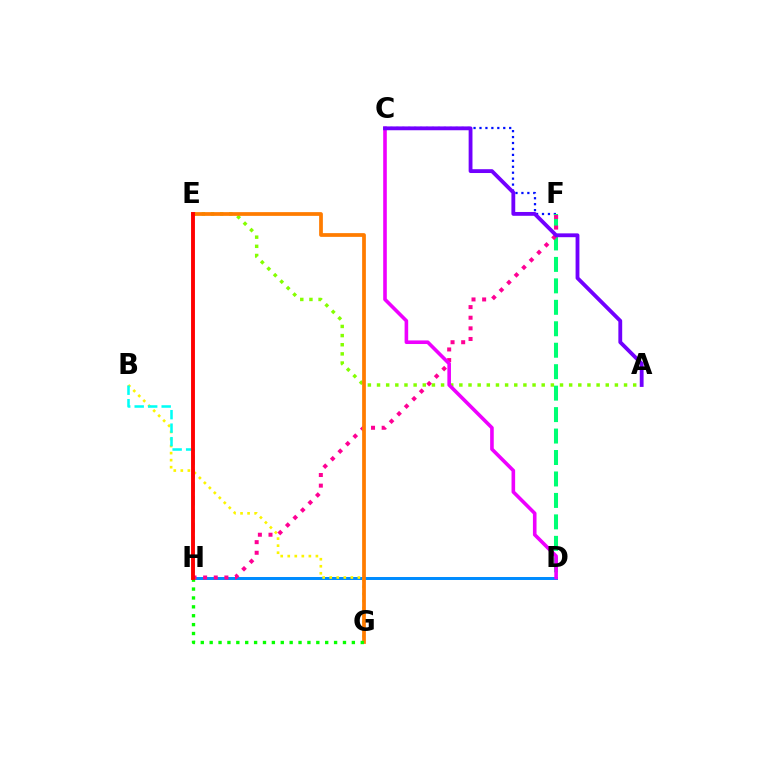{('D', 'H'): [{'color': '#008cff', 'line_style': 'solid', 'thickness': 2.14}], ('B', 'G'): [{'color': '#fcf500', 'line_style': 'dotted', 'thickness': 1.91}], ('B', 'H'): [{'color': '#00fff6', 'line_style': 'dashed', 'thickness': 1.83}], ('C', 'F'): [{'color': '#0010ff', 'line_style': 'dotted', 'thickness': 1.61}], ('A', 'E'): [{'color': '#84ff00', 'line_style': 'dotted', 'thickness': 2.49}], ('D', 'F'): [{'color': '#00ff74', 'line_style': 'dashed', 'thickness': 2.91}], ('F', 'H'): [{'color': '#ff0094', 'line_style': 'dotted', 'thickness': 2.89}], ('E', 'G'): [{'color': '#ff7c00', 'line_style': 'solid', 'thickness': 2.69}], ('G', 'H'): [{'color': '#08ff00', 'line_style': 'dotted', 'thickness': 2.41}], ('C', 'D'): [{'color': '#ee00ff', 'line_style': 'solid', 'thickness': 2.59}], ('E', 'H'): [{'color': '#ff0000', 'line_style': 'solid', 'thickness': 2.79}], ('A', 'C'): [{'color': '#7200ff', 'line_style': 'solid', 'thickness': 2.76}]}